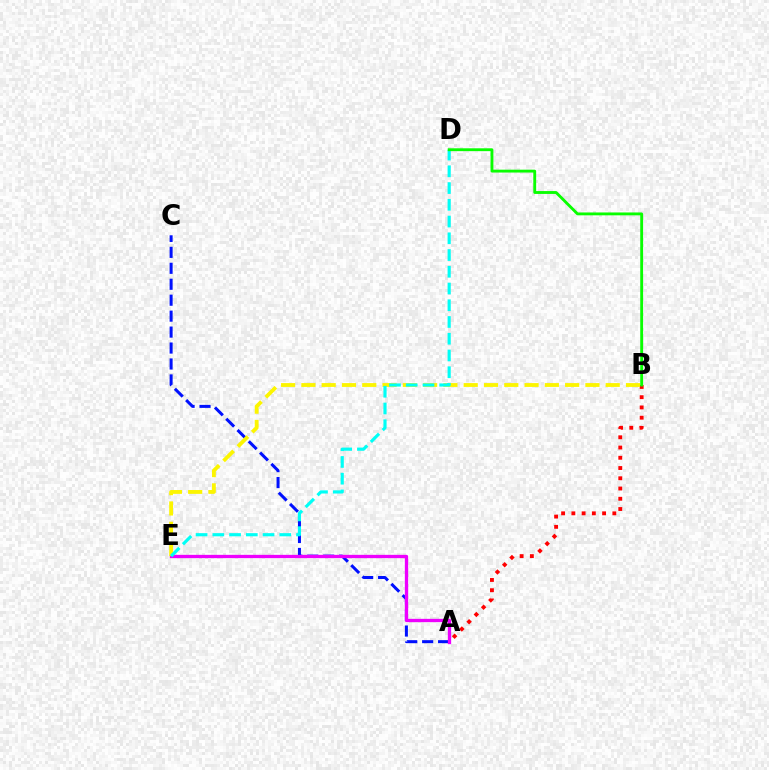{('A', 'B'): [{'color': '#ff0000', 'line_style': 'dotted', 'thickness': 2.78}], ('A', 'C'): [{'color': '#0010ff', 'line_style': 'dashed', 'thickness': 2.17}], ('A', 'E'): [{'color': '#ee00ff', 'line_style': 'solid', 'thickness': 2.39}], ('B', 'E'): [{'color': '#fcf500', 'line_style': 'dashed', 'thickness': 2.76}], ('D', 'E'): [{'color': '#00fff6', 'line_style': 'dashed', 'thickness': 2.27}], ('B', 'D'): [{'color': '#08ff00', 'line_style': 'solid', 'thickness': 2.06}]}